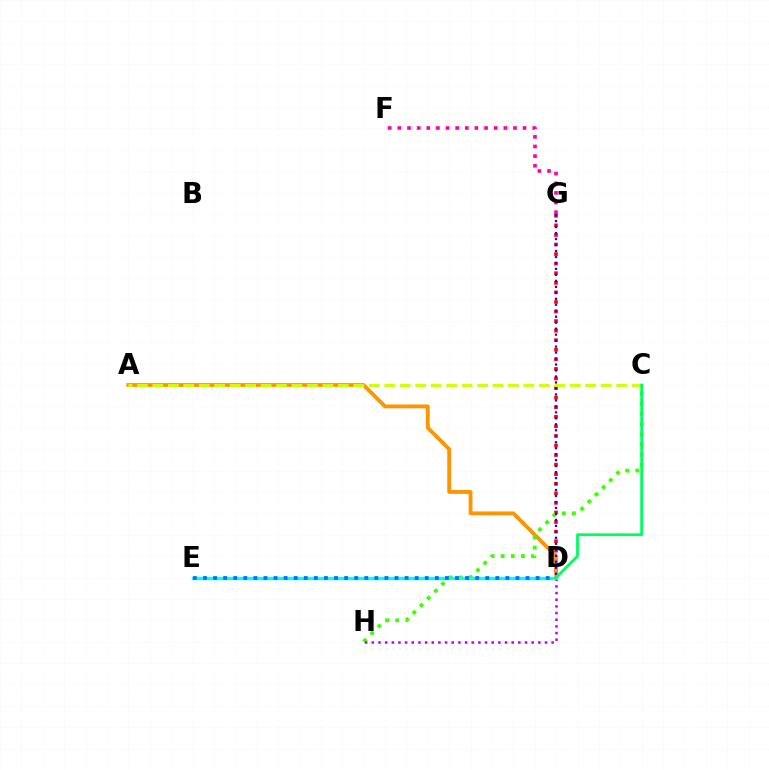{('D', 'G'): [{'color': '#ff0000', 'line_style': 'dotted', 'thickness': 2.6}, {'color': '#2500ff', 'line_style': 'dotted', 'thickness': 1.62}], ('A', 'D'): [{'color': '#ff9400', 'line_style': 'solid', 'thickness': 2.76}], ('C', 'H'): [{'color': '#3dff00', 'line_style': 'dotted', 'thickness': 2.76}], ('D', 'H'): [{'color': '#b900ff', 'line_style': 'dotted', 'thickness': 1.81}], ('F', 'G'): [{'color': '#ff00ac', 'line_style': 'dotted', 'thickness': 2.62}], ('D', 'E'): [{'color': '#00fff6', 'line_style': 'solid', 'thickness': 2.38}, {'color': '#0074ff', 'line_style': 'dotted', 'thickness': 2.74}], ('A', 'C'): [{'color': '#d1ff00', 'line_style': 'dashed', 'thickness': 2.1}], ('C', 'D'): [{'color': '#00ff5c', 'line_style': 'solid', 'thickness': 2.01}]}